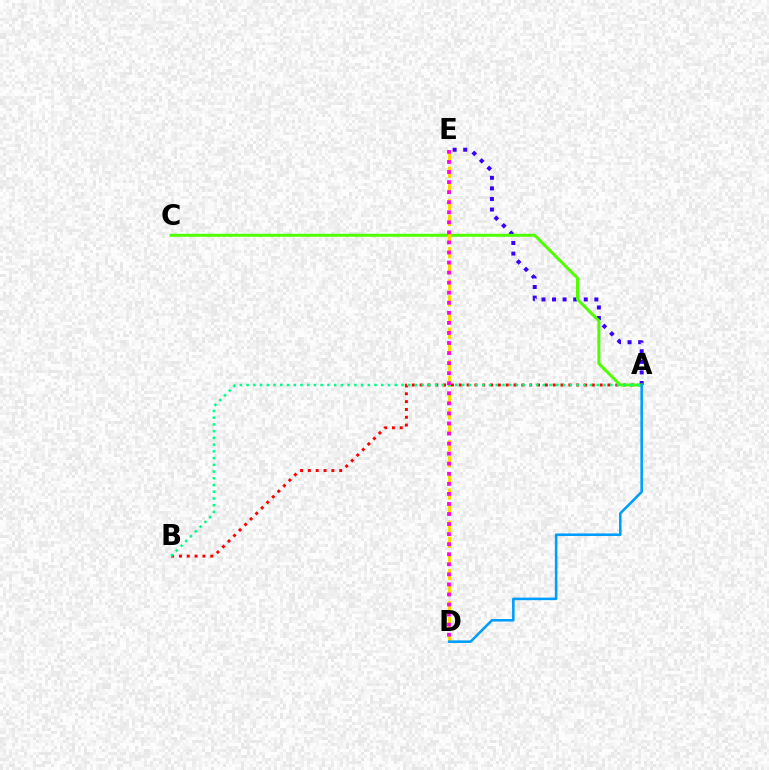{('A', 'E'): [{'color': '#3700ff', 'line_style': 'dotted', 'thickness': 2.87}], ('A', 'B'): [{'color': '#ff0000', 'line_style': 'dotted', 'thickness': 2.13}, {'color': '#00ff86', 'line_style': 'dotted', 'thickness': 1.83}], ('A', 'C'): [{'color': '#4fff00', 'line_style': 'solid', 'thickness': 2.15}], ('D', 'E'): [{'color': '#ffd500', 'line_style': 'dashed', 'thickness': 2.19}, {'color': '#ff00ed', 'line_style': 'dotted', 'thickness': 2.73}], ('A', 'D'): [{'color': '#009eff', 'line_style': 'solid', 'thickness': 1.86}]}